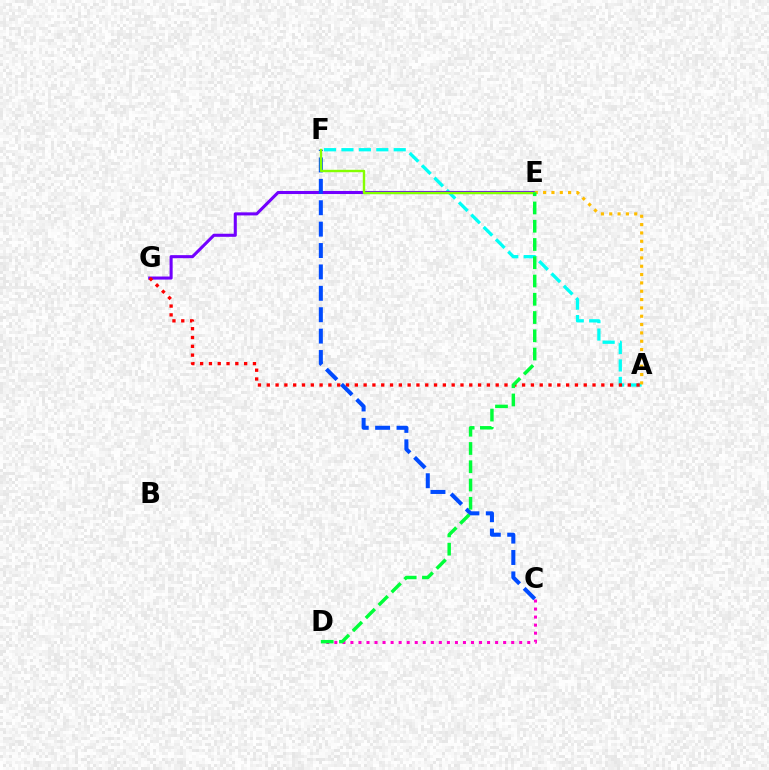{('A', 'F'): [{'color': '#00fff6', 'line_style': 'dashed', 'thickness': 2.37}], ('E', 'G'): [{'color': '#7200ff', 'line_style': 'solid', 'thickness': 2.21}], ('A', 'E'): [{'color': '#ffbd00', 'line_style': 'dotted', 'thickness': 2.26}], ('C', 'D'): [{'color': '#ff00cf', 'line_style': 'dotted', 'thickness': 2.18}], ('A', 'G'): [{'color': '#ff0000', 'line_style': 'dotted', 'thickness': 2.39}], ('C', 'F'): [{'color': '#004bff', 'line_style': 'dashed', 'thickness': 2.91}], ('E', 'F'): [{'color': '#84ff00', 'line_style': 'solid', 'thickness': 1.73}], ('D', 'E'): [{'color': '#00ff39', 'line_style': 'dashed', 'thickness': 2.48}]}